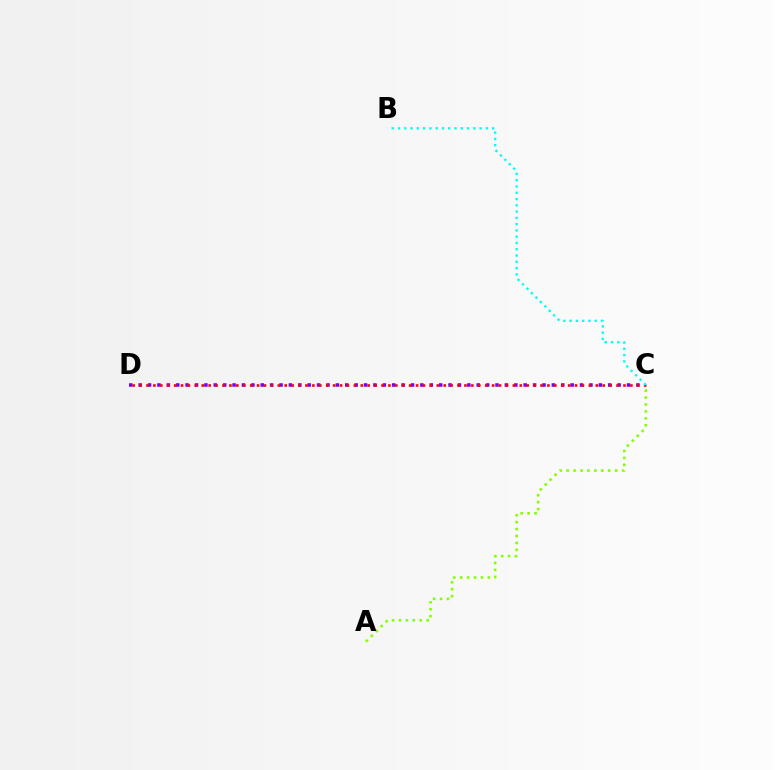{('C', 'D'): [{'color': '#7200ff', 'line_style': 'dotted', 'thickness': 2.55}, {'color': '#ff0000', 'line_style': 'dotted', 'thickness': 1.88}], ('A', 'C'): [{'color': '#84ff00', 'line_style': 'dotted', 'thickness': 1.88}], ('B', 'C'): [{'color': '#00fff6', 'line_style': 'dotted', 'thickness': 1.71}]}